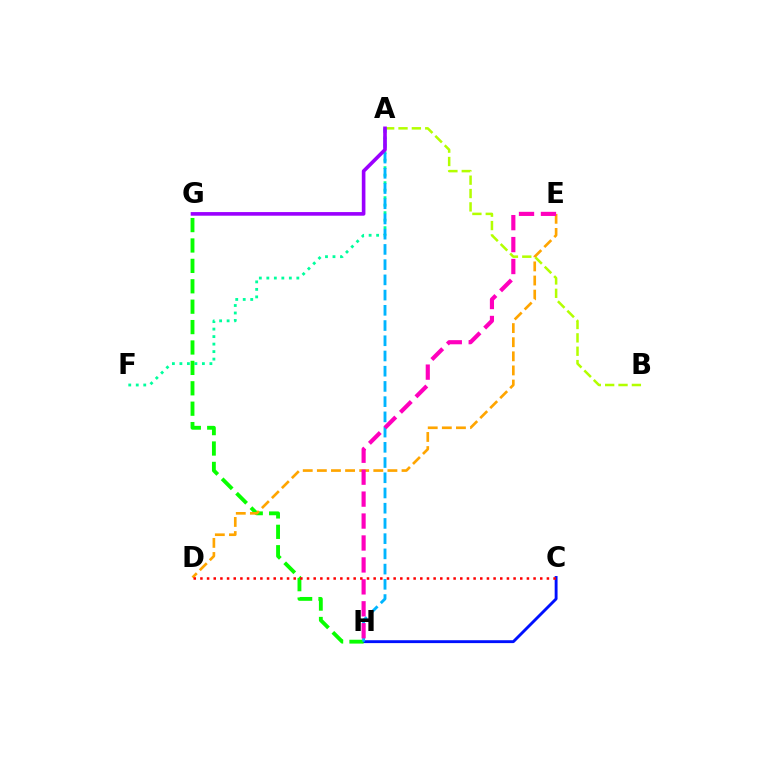{('A', 'B'): [{'color': '#b3ff00', 'line_style': 'dashed', 'thickness': 1.81}], ('C', 'H'): [{'color': '#0010ff', 'line_style': 'solid', 'thickness': 2.07}], ('A', 'F'): [{'color': '#00ff9d', 'line_style': 'dotted', 'thickness': 2.04}], ('G', 'H'): [{'color': '#08ff00', 'line_style': 'dashed', 'thickness': 2.77}], ('D', 'E'): [{'color': '#ffa500', 'line_style': 'dashed', 'thickness': 1.92}], ('A', 'H'): [{'color': '#00b5ff', 'line_style': 'dashed', 'thickness': 2.07}], ('A', 'G'): [{'color': '#9b00ff', 'line_style': 'solid', 'thickness': 2.61}], ('E', 'H'): [{'color': '#ff00bd', 'line_style': 'dashed', 'thickness': 2.98}], ('C', 'D'): [{'color': '#ff0000', 'line_style': 'dotted', 'thickness': 1.81}]}